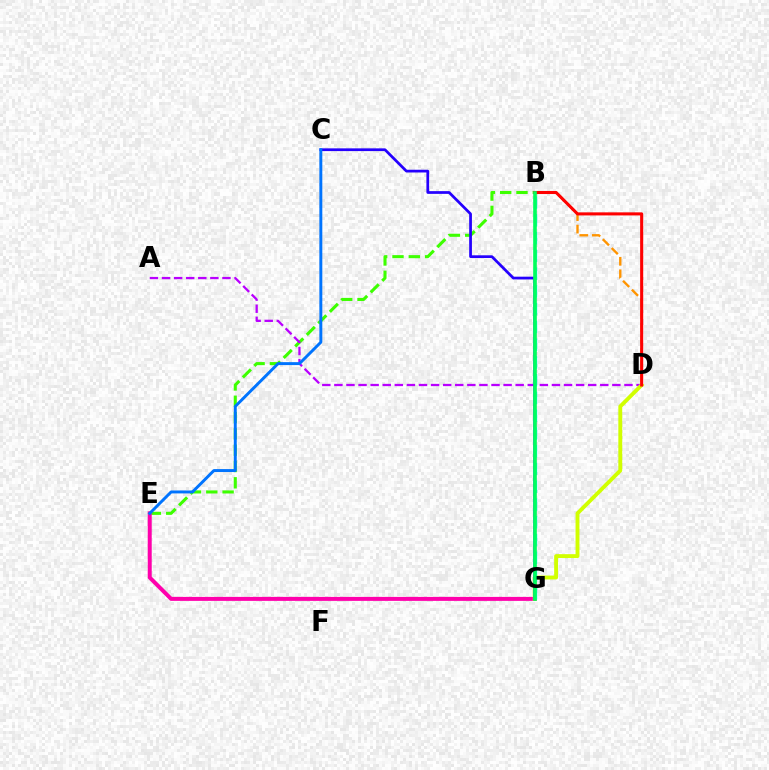{('B', 'D'): [{'color': '#ff9400', 'line_style': 'dashed', 'thickness': 1.7}, {'color': '#ff0000', 'line_style': 'solid', 'thickness': 2.21}], ('B', 'E'): [{'color': '#3dff00', 'line_style': 'dashed', 'thickness': 2.22}], ('E', 'G'): [{'color': '#ff00ac', 'line_style': 'solid', 'thickness': 2.87}], ('A', 'D'): [{'color': '#b900ff', 'line_style': 'dashed', 'thickness': 1.64}], ('D', 'G'): [{'color': '#d1ff00', 'line_style': 'solid', 'thickness': 2.8}], ('C', 'G'): [{'color': '#2500ff', 'line_style': 'solid', 'thickness': 1.97}], ('B', 'G'): [{'color': '#00fff6', 'line_style': 'dashed', 'thickness': 2.41}, {'color': '#00ff5c', 'line_style': 'solid', 'thickness': 2.59}], ('C', 'E'): [{'color': '#0074ff', 'line_style': 'solid', 'thickness': 2.12}]}